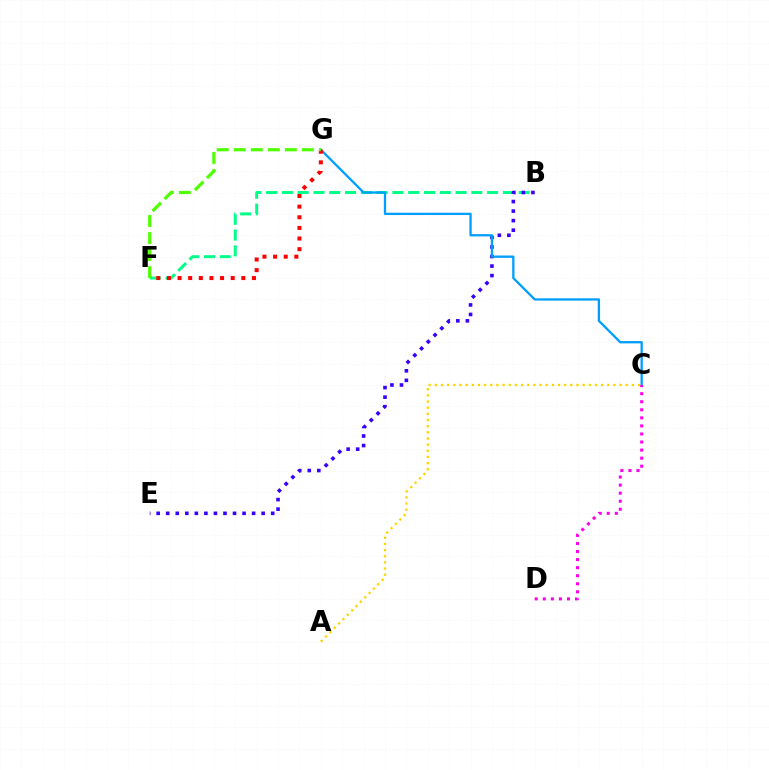{('B', 'F'): [{'color': '#00ff86', 'line_style': 'dashed', 'thickness': 2.14}], ('B', 'E'): [{'color': '#3700ff', 'line_style': 'dotted', 'thickness': 2.59}], ('A', 'C'): [{'color': '#ffd500', 'line_style': 'dotted', 'thickness': 1.67}], ('C', 'G'): [{'color': '#009eff', 'line_style': 'solid', 'thickness': 1.65}], ('F', 'G'): [{'color': '#ff0000', 'line_style': 'dotted', 'thickness': 2.89}, {'color': '#4fff00', 'line_style': 'dashed', 'thickness': 2.31}], ('C', 'D'): [{'color': '#ff00ed', 'line_style': 'dotted', 'thickness': 2.19}]}